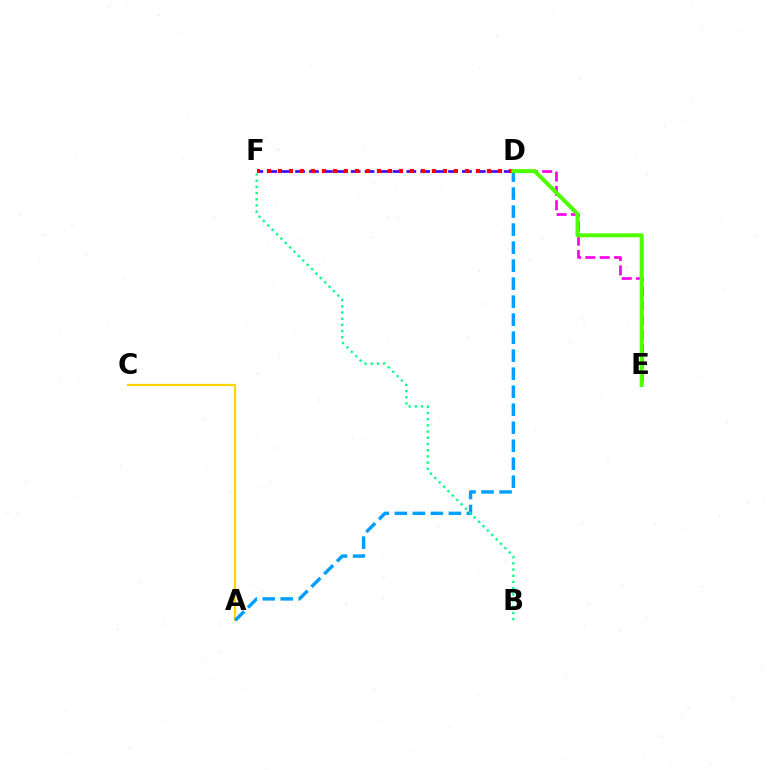{('A', 'C'): [{'color': '#ffd500', 'line_style': 'solid', 'thickness': 1.62}], ('D', 'F'): [{'color': '#3700ff', 'line_style': 'dashed', 'thickness': 1.89}, {'color': '#ff0000', 'line_style': 'dotted', 'thickness': 2.99}], ('D', 'E'): [{'color': '#ff00ed', 'line_style': 'dashed', 'thickness': 1.95}, {'color': '#4fff00', 'line_style': 'solid', 'thickness': 2.87}], ('A', 'D'): [{'color': '#009eff', 'line_style': 'dashed', 'thickness': 2.45}], ('B', 'F'): [{'color': '#00ff86', 'line_style': 'dotted', 'thickness': 1.68}]}